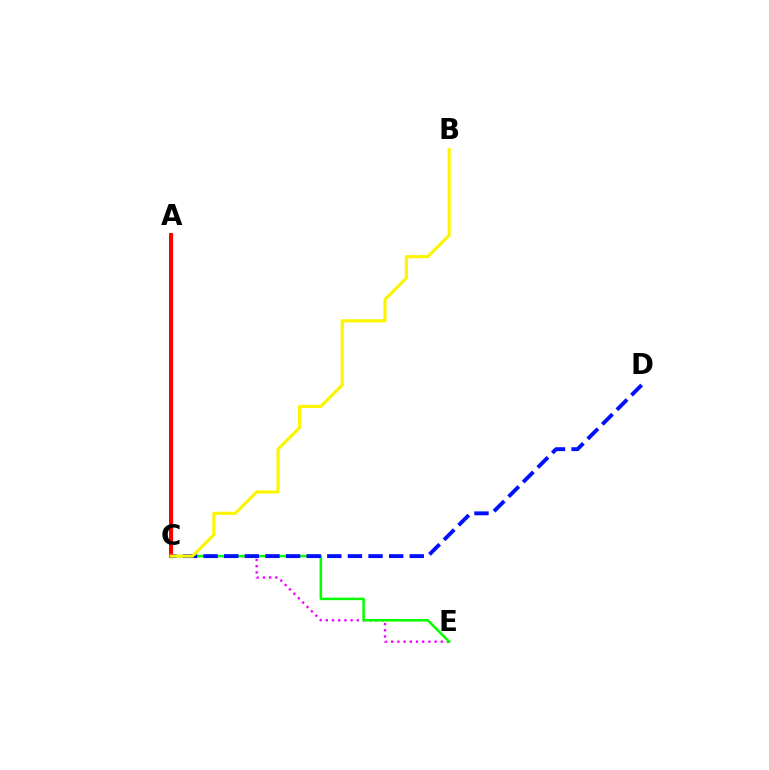{('C', 'E'): [{'color': '#ee00ff', 'line_style': 'dotted', 'thickness': 1.68}, {'color': '#08ff00', 'line_style': 'solid', 'thickness': 1.82}], ('C', 'D'): [{'color': '#0010ff', 'line_style': 'dashed', 'thickness': 2.8}], ('A', 'C'): [{'color': '#00fff6', 'line_style': 'solid', 'thickness': 2.46}, {'color': '#ff0000', 'line_style': 'solid', 'thickness': 2.86}], ('B', 'C'): [{'color': '#fcf500', 'line_style': 'solid', 'thickness': 2.26}]}